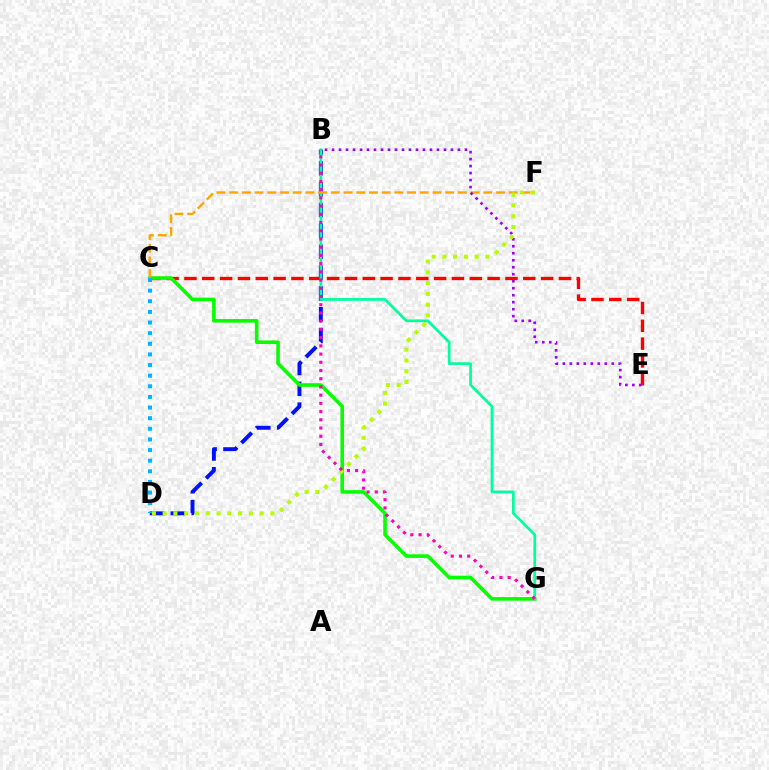{('C', 'E'): [{'color': '#ff0000', 'line_style': 'dashed', 'thickness': 2.42}], ('B', 'D'): [{'color': '#0010ff', 'line_style': 'dashed', 'thickness': 2.83}], ('C', 'G'): [{'color': '#08ff00', 'line_style': 'solid', 'thickness': 2.59}], ('B', 'G'): [{'color': '#00ff9d', 'line_style': 'solid', 'thickness': 1.95}, {'color': '#ff00bd', 'line_style': 'dotted', 'thickness': 2.23}], ('C', 'F'): [{'color': '#ffa500', 'line_style': 'dashed', 'thickness': 1.73}], ('B', 'E'): [{'color': '#9b00ff', 'line_style': 'dotted', 'thickness': 1.9}], ('D', 'F'): [{'color': '#b3ff00', 'line_style': 'dotted', 'thickness': 2.93}], ('C', 'D'): [{'color': '#00b5ff', 'line_style': 'dotted', 'thickness': 2.89}]}